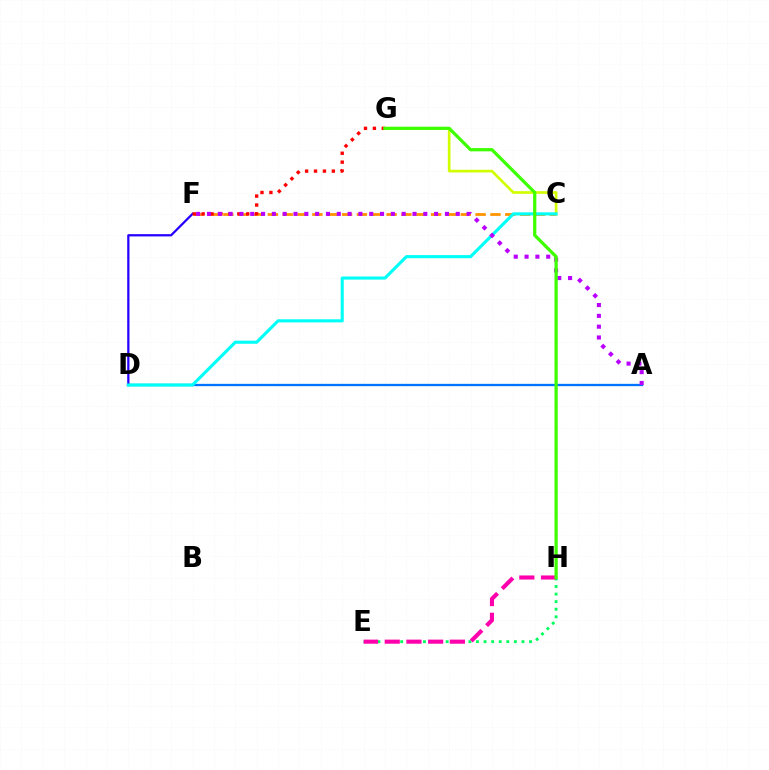{('A', 'D'): [{'color': '#0074ff', 'line_style': 'solid', 'thickness': 1.67}], ('E', 'H'): [{'color': '#00ff5c', 'line_style': 'dotted', 'thickness': 2.06}, {'color': '#ff00ac', 'line_style': 'dashed', 'thickness': 2.95}], ('C', 'F'): [{'color': '#ff9400', 'line_style': 'dashed', 'thickness': 2.02}], ('D', 'F'): [{'color': '#2500ff', 'line_style': 'solid', 'thickness': 1.62}], ('F', 'G'): [{'color': '#ff0000', 'line_style': 'dotted', 'thickness': 2.42}], ('C', 'G'): [{'color': '#d1ff00', 'line_style': 'solid', 'thickness': 1.93}], ('C', 'D'): [{'color': '#00fff6', 'line_style': 'solid', 'thickness': 2.24}], ('A', 'F'): [{'color': '#b900ff', 'line_style': 'dotted', 'thickness': 2.94}], ('G', 'H'): [{'color': '#3dff00', 'line_style': 'solid', 'thickness': 2.32}]}